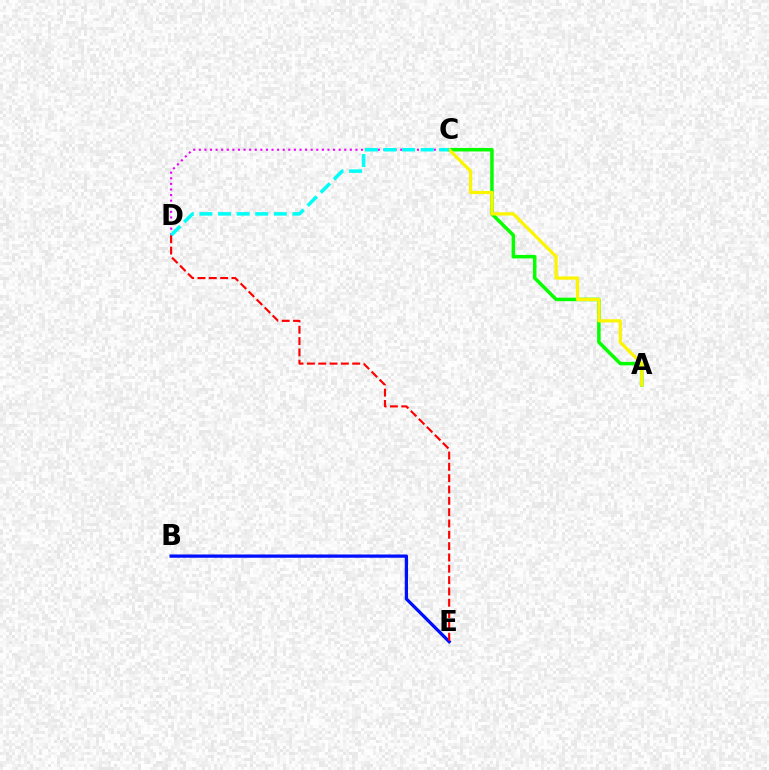{('B', 'E'): [{'color': '#0010ff', 'line_style': 'solid', 'thickness': 2.35}], ('C', 'D'): [{'color': '#ee00ff', 'line_style': 'dotted', 'thickness': 1.52}, {'color': '#00fff6', 'line_style': 'dashed', 'thickness': 2.53}], ('A', 'C'): [{'color': '#08ff00', 'line_style': 'solid', 'thickness': 2.53}, {'color': '#fcf500', 'line_style': 'solid', 'thickness': 2.32}], ('D', 'E'): [{'color': '#ff0000', 'line_style': 'dashed', 'thickness': 1.54}]}